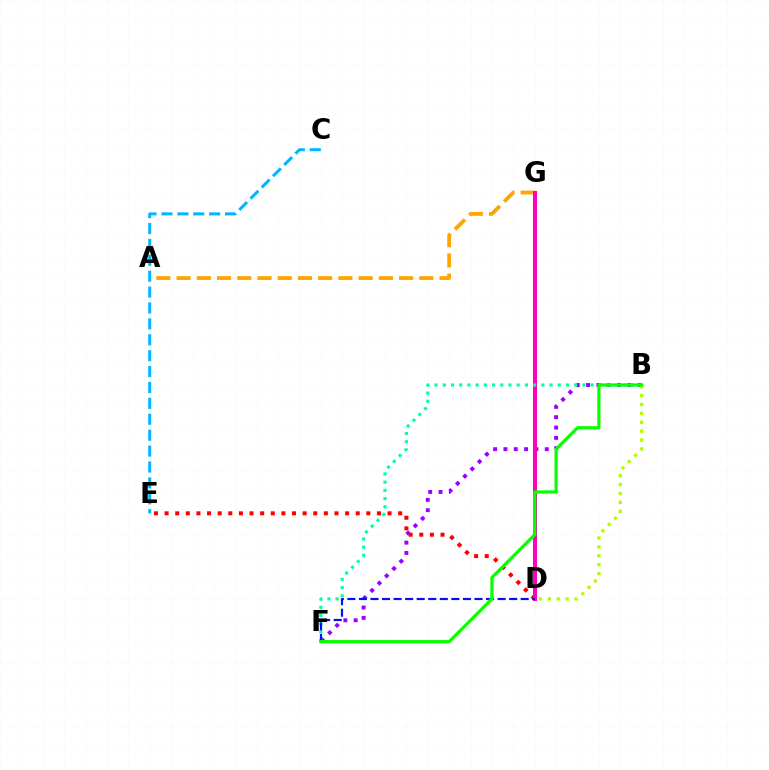{('B', 'F'): [{'color': '#9b00ff', 'line_style': 'dotted', 'thickness': 2.81}, {'color': '#00ff9d', 'line_style': 'dotted', 'thickness': 2.23}, {'color': '#08ff00', 'line_style': 'solid', 'thickness': 2.31}], ('D', 'E'): [{'color': '#ff0000', 'line_style': 'dotted', 'thickness': 2.88}], ('A', 'G'): [{'color': '#ffa500', 'line_style': 'dashed', 'thickness': 2.75}], ('D', 'G'): [{'color': '#ff00bd', 'line_style': 'solid', 'thickness': 2.91}], ('C', 'E'): [{'color': '#00b5ff', 'line_style': 'dashed', 'thickness': 2.16}], ('D', 'F'): [{'color': '#0010ff', 'line_style': 'dashed', 'thickness': 1.57}], ('B', 'D'): [{'color': '#b3ff00', 'line_style': 'dotted', 'thickness': 2.42}]}